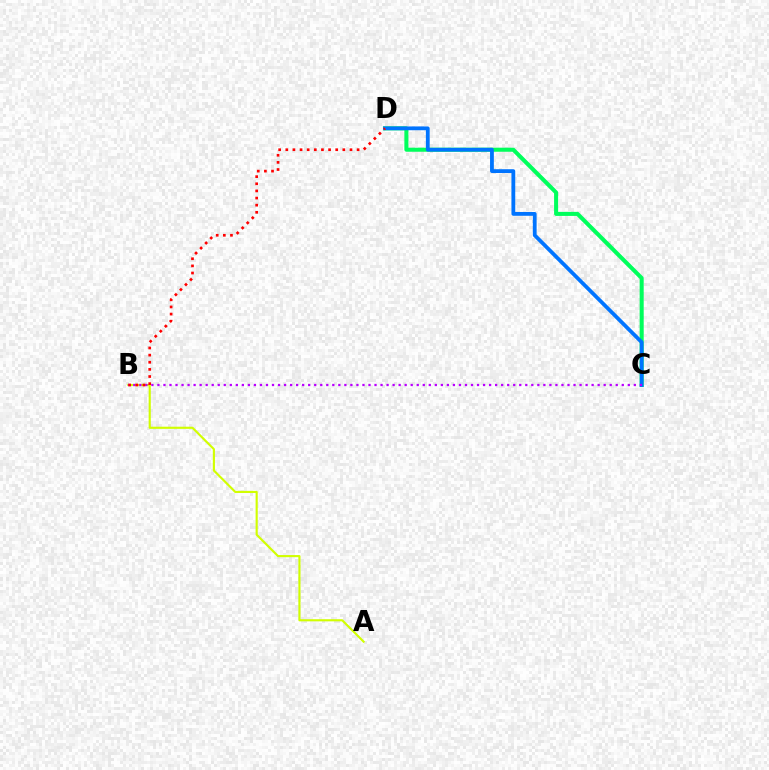{('A', 'B'): [{'color': '#d1ff00', 'line_style': 'solid', 'thickness': 1.54}], ('C', 'D'): [{'color': '#00ff5c', 'line_style': 'solid', 'thickness': 2.92}, {'color': '#0074ff', 'line_style': 'solid', 'thickness': 2.74}], ('B', 'C'): [{'color': '#b900ff', 'line_style': 'dotted', 'thickness': 1.64}], ('B', 'D'): [{'color': '#ff0000', 'line_style': 'dotted', 'thickness': 1.94}]}